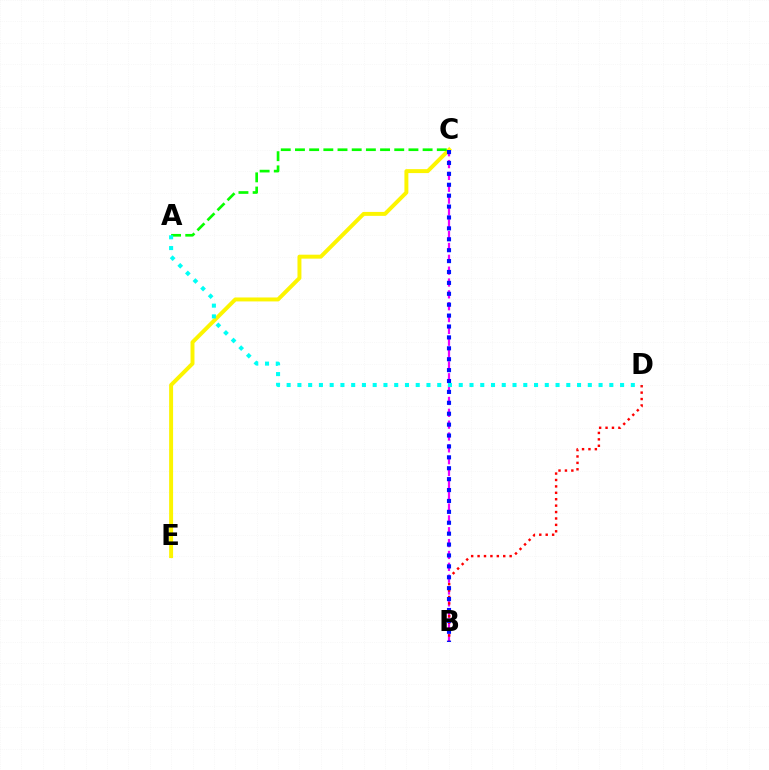{('B', 'C'): [{'color': '#ee00ff', 'line_style': 'dashed', 'thickness': 1.61}, {'color': '#0010ff', 'line_style': 'dotted', 'thickness': 2.96}], ('B', 'D'): [{'color': '#ff0000', 'line_style': 'dotted', 'thickness': 1.74}], ('C', 'E'): [{'color': '#fcf500', 'line_style': 'solid', 'thickness': 2.84}], ('A', 'C'): [{'color': '#08ff00', 'line_style': 'dashed', 'thickness': 1.93}], ('A', 'D'): [{'color': '#00fff6', 'line_style': 'dotted', 'thickness': 2.92}]}